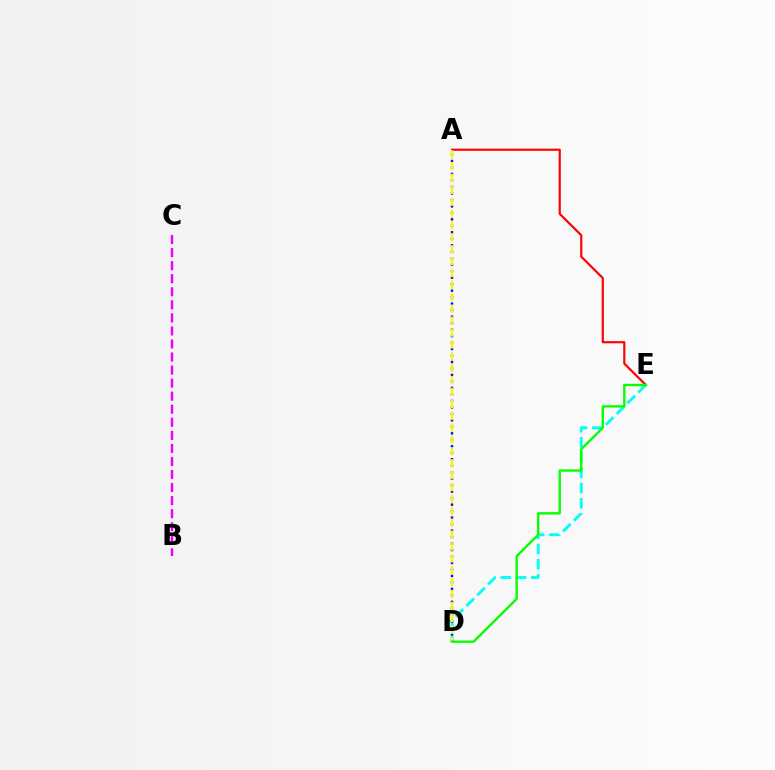{('A', 'E'): [{'color': '#ff0000', 'line_style': 'solid', 'thickness': 1.56}], ('D', 'E'): [{'color': '#00fff6', 'line_style': 'dashed', 'thickness': 2.07}, {'color': '#08ff00', 'line_style': 'solid', 'thickness': 1.71}], ('A', 'D'): [{'color': '#0010ff', 'line_style': 'dotted', 'thickness': 1.76}, {'color': '#fcf500', 'line_style': 'dashed', 'thickness': 1.62}], ('B', 'C'): [{'color': '#ee00ff', 'line_style': 'dashed', 'thickness': 1.77}]}